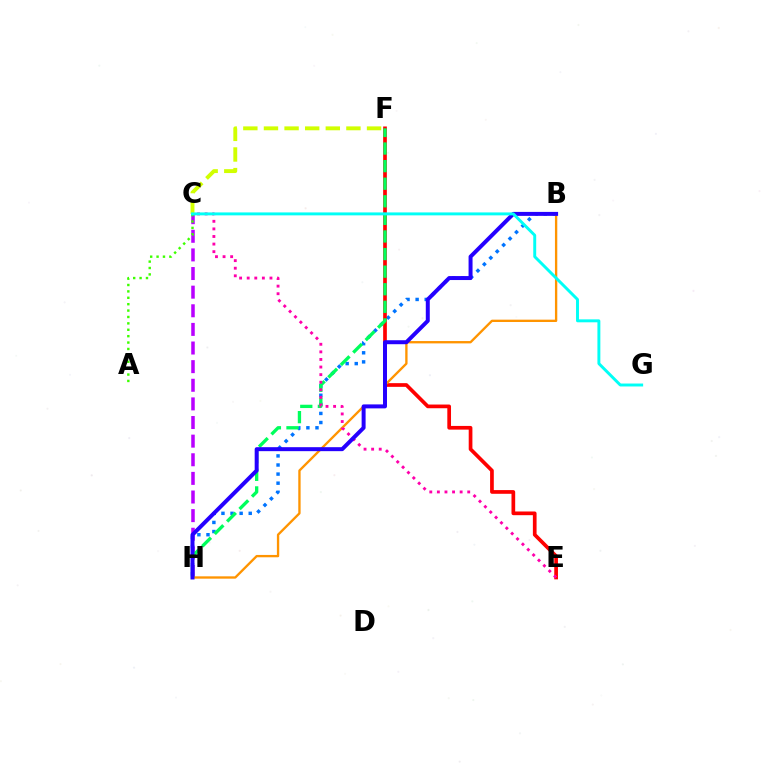{('B', 'H'): [{'color': '#0074ff', 'line_style': 'dotted', 'thickness': 2.47}, {'color': '#ff9400', 'line_style': 'solid', 'thickness': 1.68}, {'color': '#2500ff', 'line_style': 'solid', 'thickness': 2.86}], ('C', 'H'): [{'color': '#b900ff', 'line_style': 'dashed', 'thickness': 2.53}], ('E', 'F'): [{'color': '#ff0000', 'line_style': 'solid', 'thickness': 2.66}], ('A', 'C'): [{'color': '#3dff00', 'line_style': 'dotted', 'thickness': 1.74}], ('C', 'F'): [{'color': '#d1ff00', 'line_style': 'dashed', 'thickness': 2.8}], ('F', 'H'): [{'color': '#00ff5c', 'line_style': 'dashed', 'thickness': 2.39}], ('C', 'E'): [{'color': '#ff00ac', 'line_style': 'dotted', 'thickness': 2.06}], ('C', 'G'): [{'color': '#00fff6', 'line_style': 'solid', 'thickness': 2.11}]}